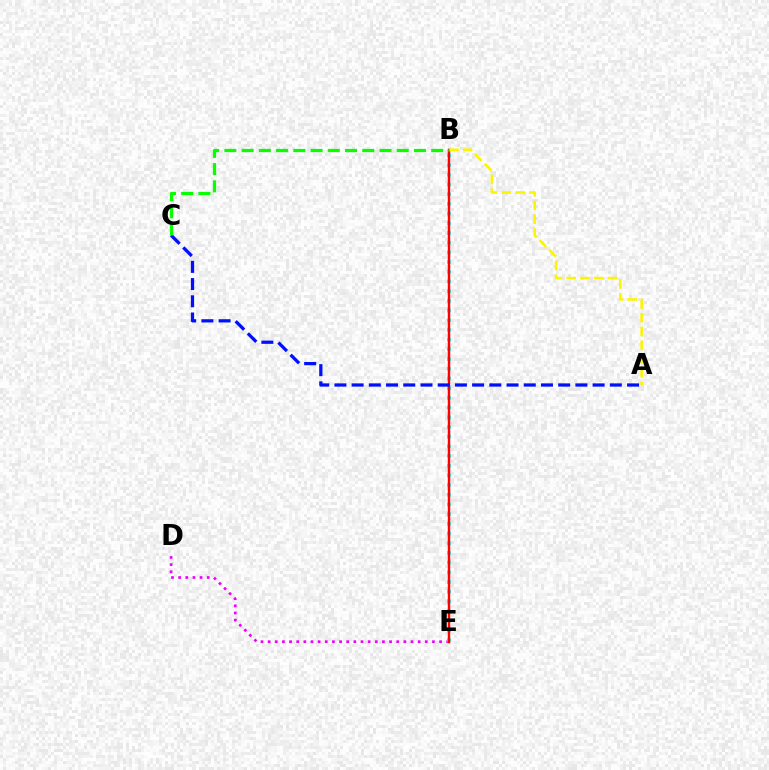{('D', 'E'): [{'color': '#ee00ff', 'line_style': 'dotted', 'thickness': 1.94}], ('B', 'E'): [{'color': '#00fff6', 'line_style': 'dotted', 'thickness': 2.63}, {'color': '#ff0000', 'line_style': 'solid', 'thickness': 1.76}], ('A', 'B'): [{'color': '#fcf500', 'line_style': 'dashed', 'thickness': 1.87}], ('A', 'C'): [{'color': '#0010ff', 'line_style': 'dashed', 'thickness': 2.34}], ('B', 'C'): [{'color': '#08ff00', 'line_style': 'dashed', 'thickness': 2.34}]}